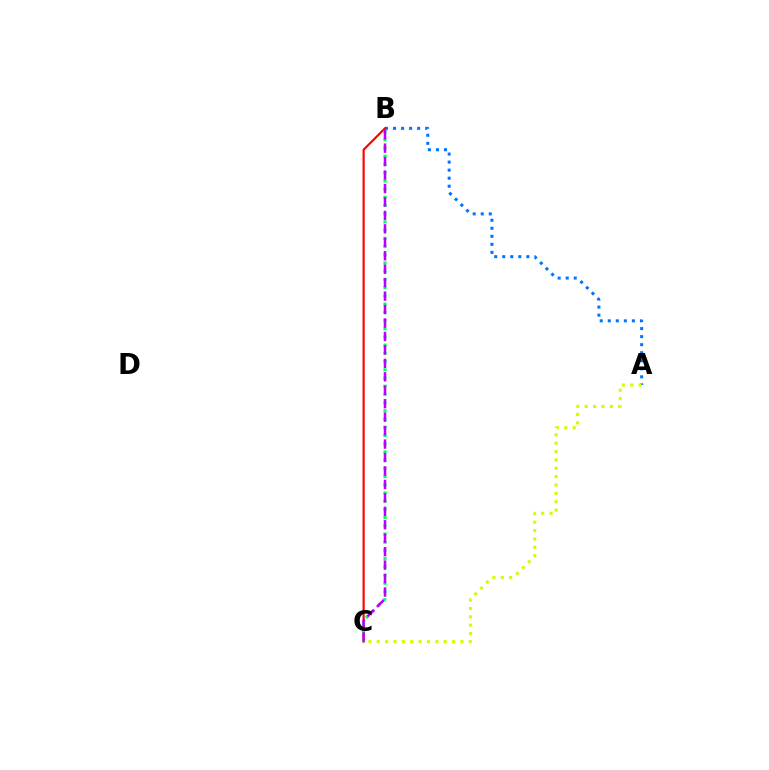{('A', 'B'): [{'color': '#0074ff', 'line_style': 'dotted', 'thickness': 2.18}], ('A', 'C'): [{'color': '#d1ff00', 'line_style': 'dotted', 'thickness': 2.27}], ('B', 'C'): [{'color': '#ff0000', 'line_style': 'solid', 'thickness': 1.54}, {'color': '#00ff5c', 'line_style': 'dotted', 'thickness': 2.23}, {'color': '#b900ff', 'line_style': 'dashed', 'thickness': 1.83}]}